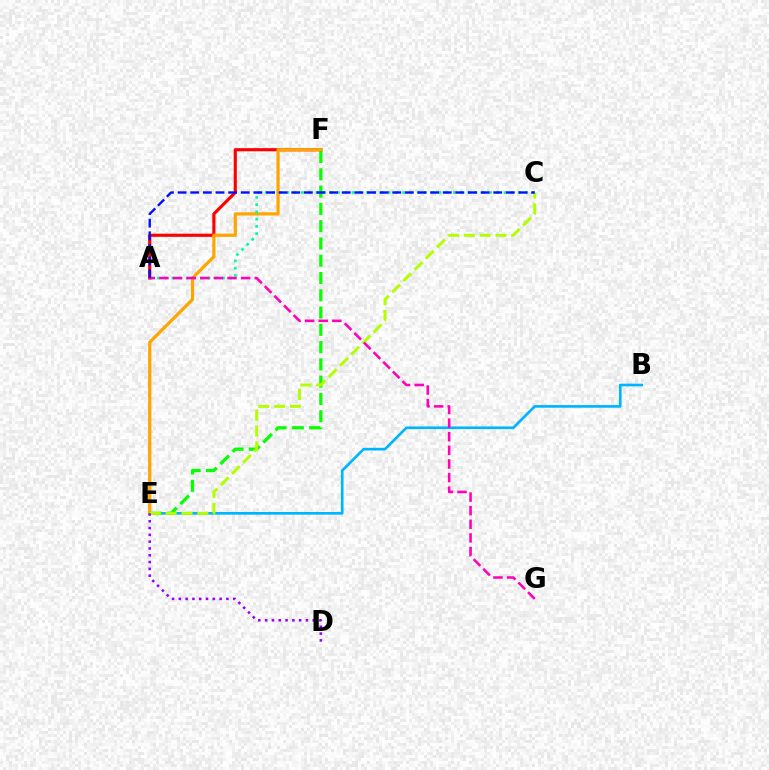{('B', 'E'): [{'color': '#00b5ff', 'line_style': 'solid', 'thickness': 1.92}], ('A', 'F'): [{'color': '#ff0000', 'line_style': 'solid', 'thickness': 2.26}], ('E', 'F'): [{'color': '#ffa500', 'line_style': 'solid', 'thickness': 2.31}, {'color': '#08ff00', 'line_style': 'dashed', 'thickness': 2.35}], ('C', 'E'): [{'color': '#b3ff00', 'line_style': 'dashed', 'thickness': 2.16}], ('A', 'C'): [{'color': '#00ff9d', 'line_style': 'dotted', 'thickness': 1.97}, {'color': '#0010ff', 'line_style': 'dashed', 'thickness': 1.72}], ('A', 'G'): [{'color': '#ff00bd', 'line_style': 'dashed', 'thickness': 1.85}], ('D', 'E'): [{'color': '#9b00ff', 'line_style': 'dotted', 'thickness': 1.85}]}